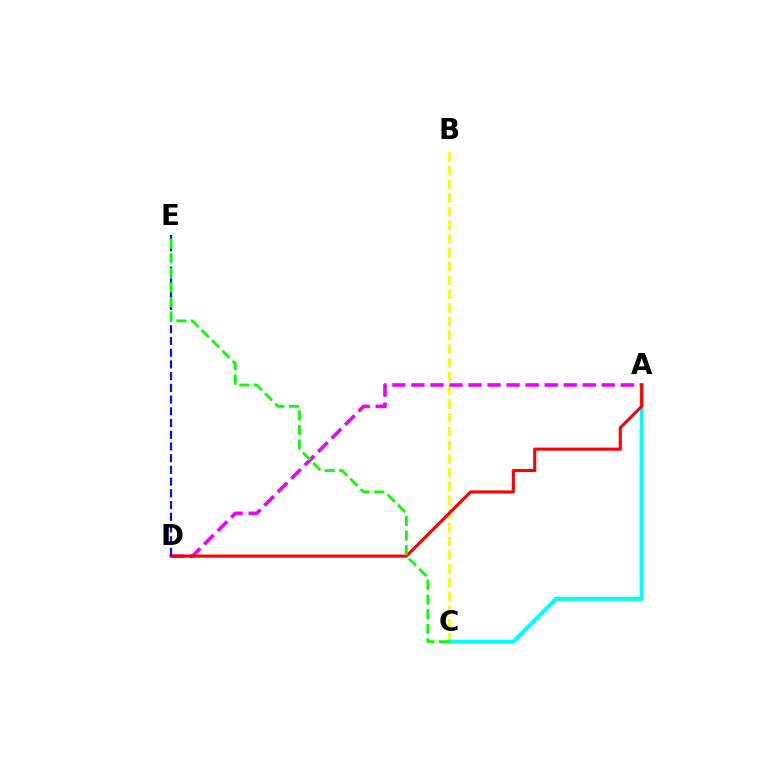{('B', 'C'): [{'color': '#fcf500', 'line_style': 'dashed', 'thickness': 1.87}], ('A', 'C'): [{'color': '#00fff6', 'line_style': 'solid', 'thickness': 2.88}], ('A', 'D'): [{'color': '#ee00ff', 'line_style': 'dashed', 'thickness': 2.59}, {'color': '#ff0000', 'line_style': 'solid', 'thickness': 2.22}], ('D', 'E'): [{'color': '#0010ff', 'line_style': 'dashed', 'thickness': 1.59}], ('C', 'E'): [{'color': '#08ff00', 'line_style': 'dashed', 'thickness': 1.98}]}